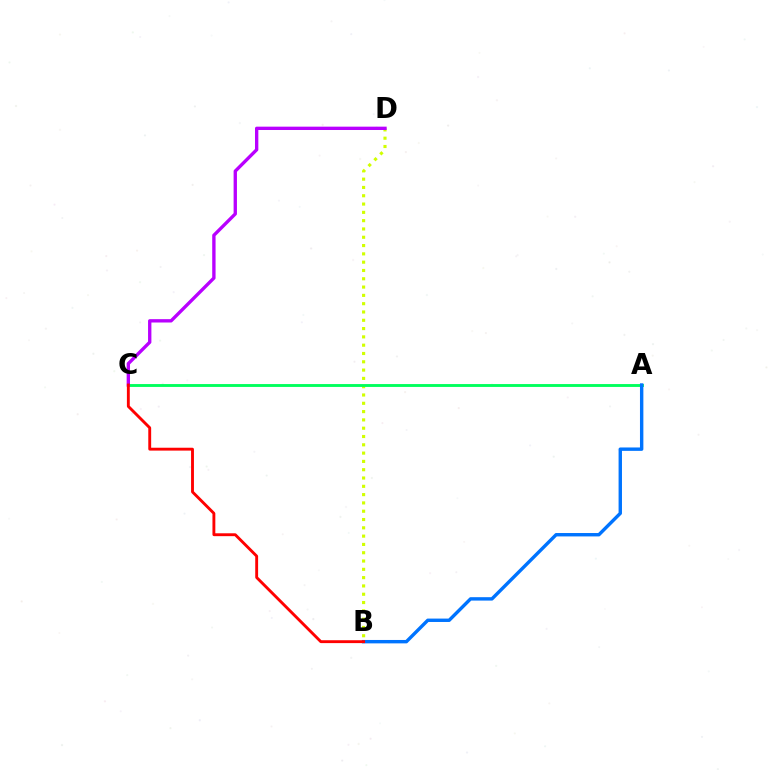{('B', 'D'): [{'color': '#d1ff00', 'line_style': 'dotted', 'thickness': 2.26}], ('A', 'C'): [{'color': '#00ff5c', 'line_style': 'solid', 'thickness': 2.07}], ('C', 'D'): [{'color': '#b900ff', 'line_style': 'solid', 'thickness': 2.41}], ('A', 'B'): [{'color': '#0074ff', 'line_style': 'solid', 'thickness': 2.45}], ('B', 'C'): [{'color': '#ff0000', 'line_style': 'solid', 'thickness': 2.07}]}